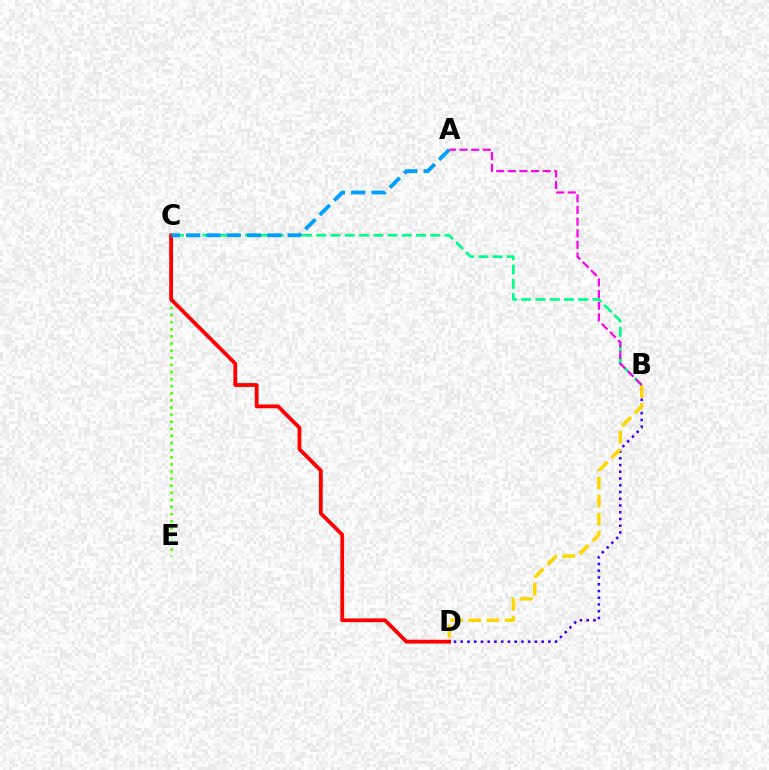{('C', 'E'): [{'color': '#4fff00', 'line_style': 'dotted', 'thickness': 1.93}], ('B', 'D'): [{'color': '#3700ff', 'line_style': 'dotted', 'thickness': 1.83}, {'color': '#ffd500', 'line_style': 'dashed', 'thickness': 2.47}], ('C', 'D'): [{'color': '#ff0000', 'line_style': 'solid', 'thickness': 2.73}], ('B', 'C'): [{'color': '#00ff86', 'line_style': 'dashed', 'thickness': 1.94}], ('A', 'C'): [{'color': '#009eff', 'line_style': 'dashed', 'thickness': 2.76}], ('A', 'B'): [{'color': '#ff00ed', 'line_style': 'dashed', 'thickness': 1.58}]}